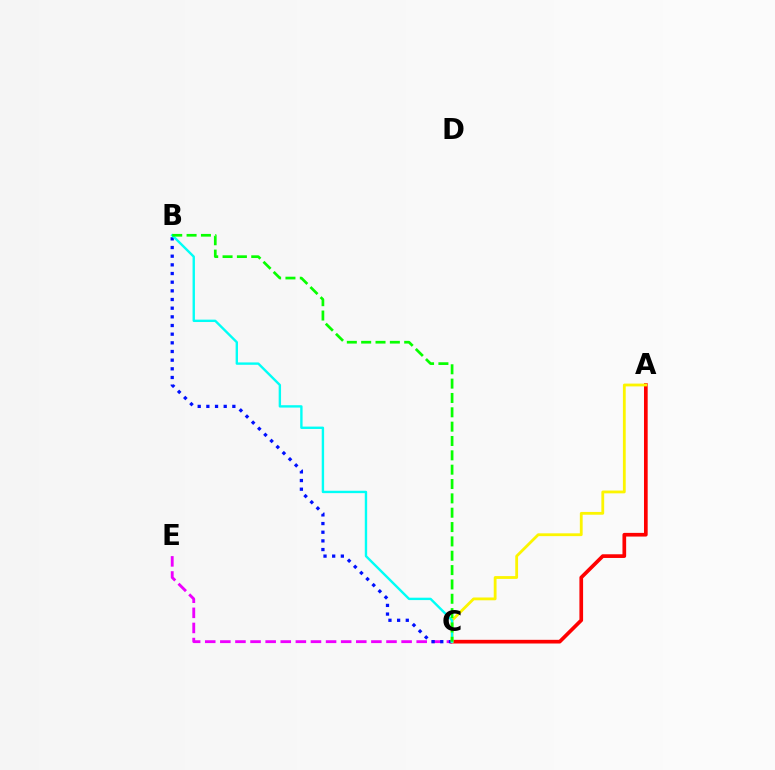{('C', 'E'): [{'color': '#ee00ff', 'line_style': 'dashed', 'thickness': 2.05}], ('A', 'C'): [{'color': '#ff0000', 'line_style': 'solid', 'thickness': 2.65}, {'color': '#fcf500', 'line_style': 'solid', 'thickness': 2.02}], ('B', 'C'): [{'color': '#0010ff', 'line_style': 'dotted', 'thickness': 2.35}, {'color': '#00fff6', 'line_style': 'solid', 'thickness': 1.72}, {'color': '#08ff00', 'line_style': 'dashed', 'thickness': 1.95}]}